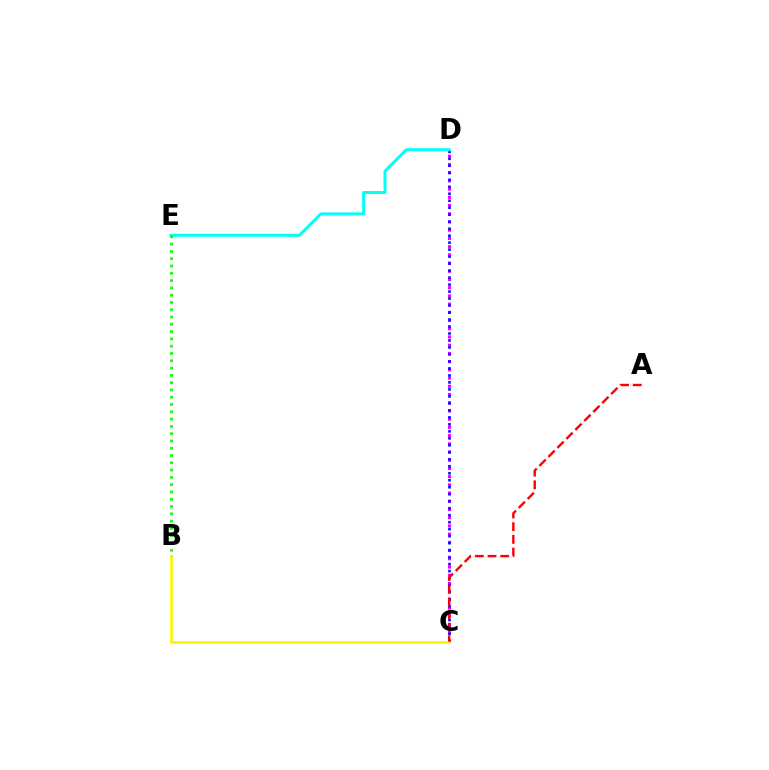{('C', 'D'): [{'color': '#ee00ff', 'line_style': 'dotted', 'thickness': 2.23}, {'color': '#0010ff', 'line_style': 'dotted', 'thickness': 1.9}], ('B', 'C'): [{'color': '#fcf500', 'line_style': 'solid', 'thickness': 1.92}], ('D', 'E'): [{'color': '#00fff6', 'line_style': 'solid', 'thickness': 2.13}], ('B', 'E'): [{'color': '#08ff00', 'line_style': 'dotted', 'thickness': 1.98}], ('A', 'C'): [{'color': '#ff0000', 'line_style': 'dashed', 'thickness': 1.72}]}